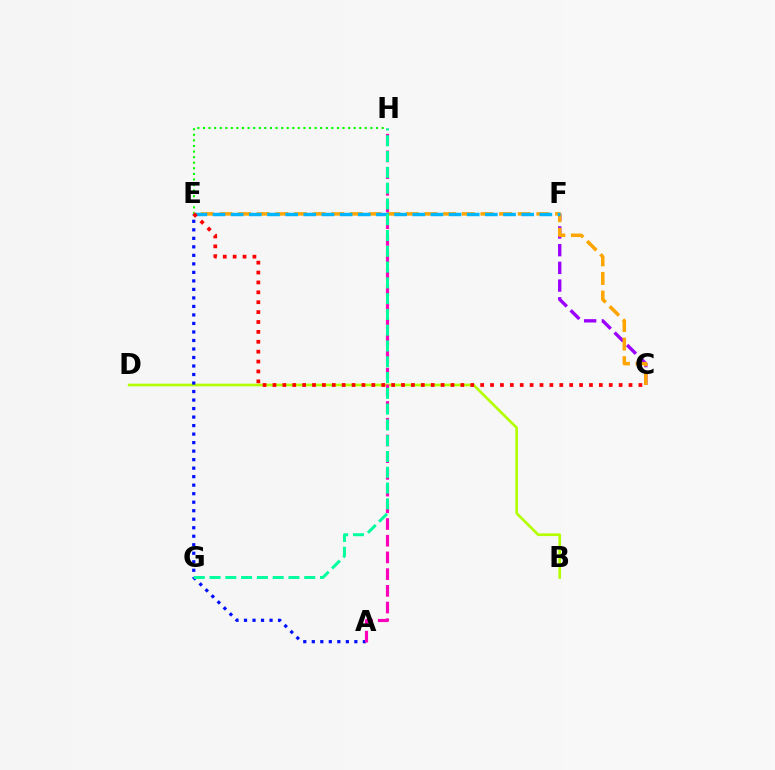{('B', 'D'): [{'color': '#b3ff00', 'line_style': 'solid', 'thickness': 1.93}], ('A', 'E'): [{'color': '#0010ff', 'line_style': 'dotted', 'thickness': 2.31}], ('A', 'H'): [{'color': '#ff00bd', 'line_style': 'dashed', 'thickness': 2.27}], ('C', 'F'): [{'color': '#9b00ff', 'line_style': 'dashed', 'thickness': 2.41}], ('E', 'H'): [{'color': '#08ff00', 'line_style': 'dotted', 'thickness': 1.52}], ('C', 'E'): [{'color': '#ffa500', 'line_style': 'dashed', 'thickness': 2.53}, {'color': '#ff0000', 'line_style': 'dotted', 'thickness': 2.69}], ('E', 'F'): [{'color': '#00b5ff', 'line_style': 'dashed', 'thickness': 2.47}], ('G', 'H'): [{'color': '#00ff9d', 'line_style': 'dashed', 'thickness': 2.14}]}